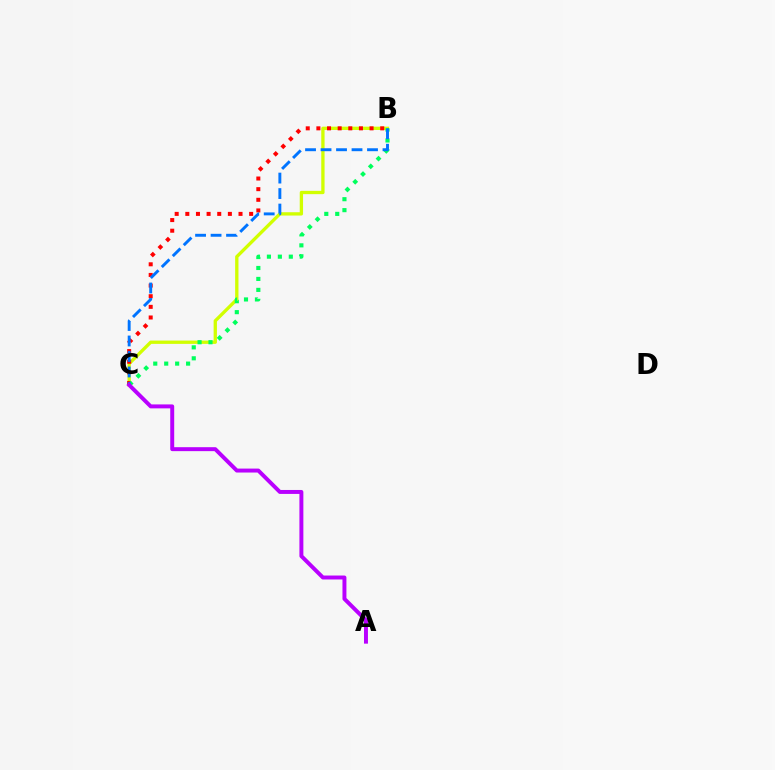{('B', 'C'): [{'color': '#d1ff00', 'line_style': 'solid', 'thickness': 2.39}, {'color': '#ff0000', 'line_style': 'dotted', 'thickness': 2.89}, {'color': '#00ff5c', 'line_style': 'dotted', 'thickness': 2.97}, {'color': '#0074ff', 'line_style': 'dashed', 'thickness': 2.1}], ('A', 'C'): [{'color': '#b900ff', 'line_style': 'solid', 'thickness': 2.84}]}